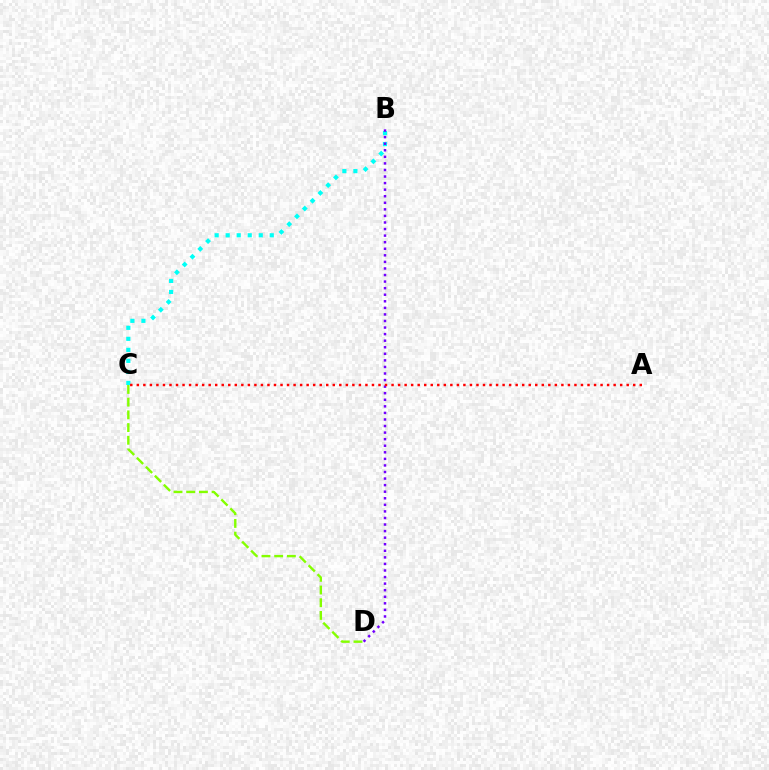{('C', 'D'): [{'color': '#84ff00', 'line_style': 'dashed', 'thickness': 1.73}], ('B', 'C'): [{'color': '#00fff6', 'line_style': 'dotted', 'thickness': 2.99}], ('B', 'D'): [{'color': '#7200ff', 'line_style': 'dotted', 'thickness': 1.78}], ('A', 'C'): [{'color': '#ff0000', 'line_style': 'dotted', 'thickness': 1.77}]}